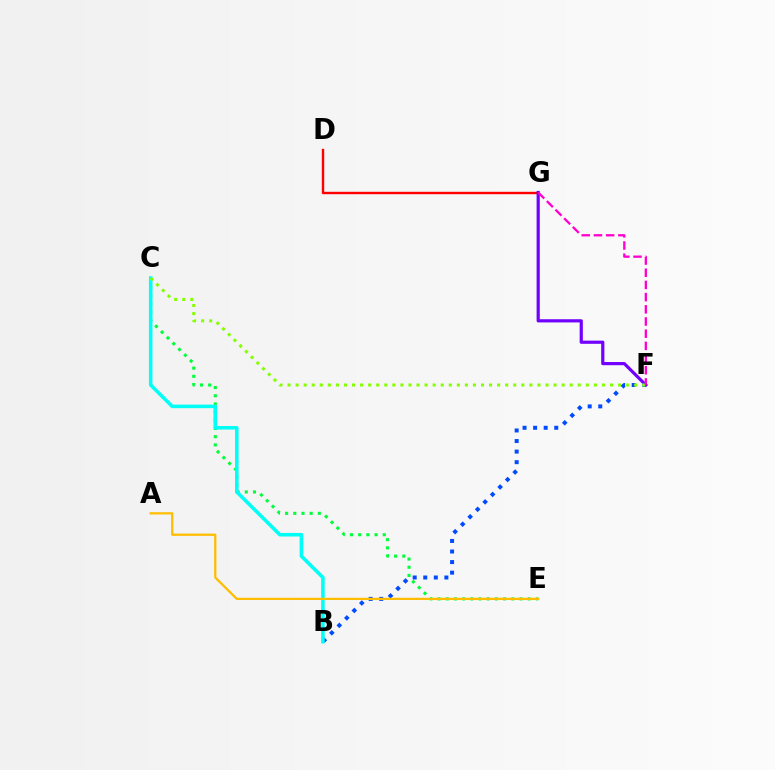{('D', 'G'): [{'color': '#ff0000', 'line_style': 'solid', 'thickness': 1.73}], ('C', 'E'): [{'color': '#00ff39', 'line_style': 'dotted', 'thickness': 2.22}], ('F', 'G'): [{'color': '#7200ff', 'line_style': 'solid', 'thickness': 2.3}, {'color': '#ff00cf', 'line_style': 'dashed', 'thickness': 1.66}], ('B', 'F'): [{'color': '#004bff', 'line_style': 'dotted', 'thickness': 2.87}], ('B', 'C'): [{'color': '#00fff6', 'line_style': 'solid', 'thickness': 2.56}], ('A', 'E'): [{'color': '#ffbd00', 'line_style': 'solid', 'thickness': 1.62}], ('C', 'F'): [{'color': '#84ff00', 'line_style': 'dotted', 'thickness': 2.19}]}